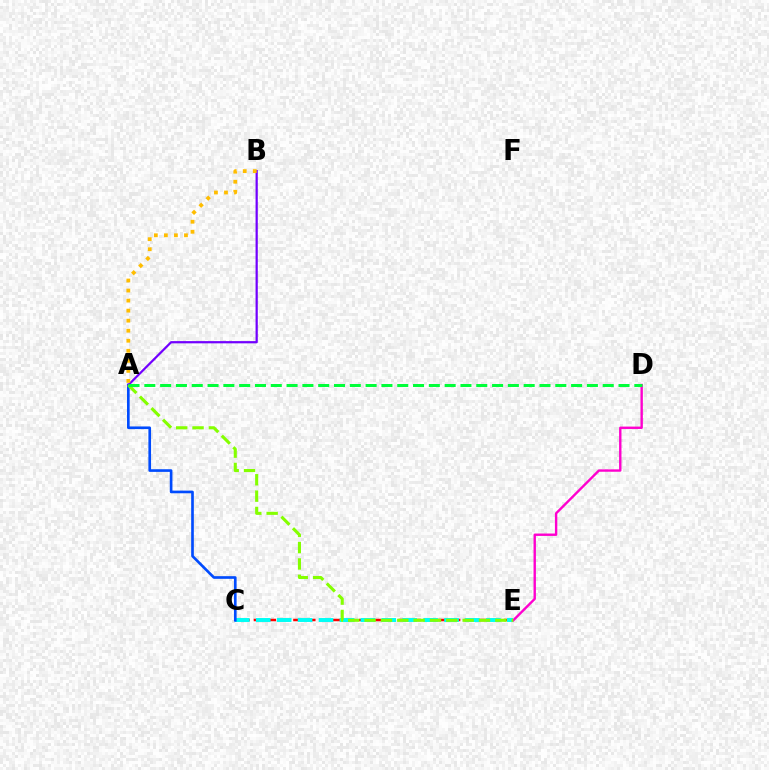{('C', 'E'): [{'color': '#ff0000', 'line_style': 'dashed', 'thickness': 1.79}, {'color': '#00fff6', 'line_style': 'dashed', 'thickness': 2.84}], ('D', 'E'): [{'color': '#ff00cf', 'line_style': 'solid', 'thickness': 1.72}], ('A', 'C'): [{'color': '#004bff', 'line_style': 'solid', 'thickness': 1.91}], ('A', 'B'): [{'color': '#7200ff', 'line_style': 'solid', 'thickness': 1.6}, {'color': '#ffbd00', 'line_style': 'dotted', 'thickness': 2.73}], ('A', 'E'): [{'color': '#84ff00', 'line_style': 'dashed', 'thickness': 2.22}], ('A', 'D'): [{'color': '#00ff39', 'line_style': 'dashed', 'thickness': 2.15}]}